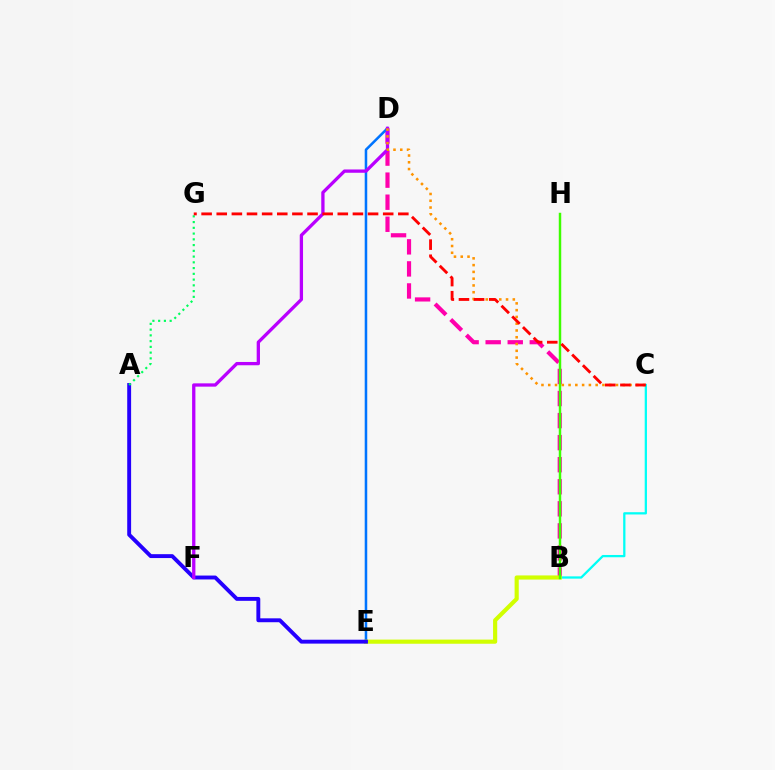{('B', 'D'): [{'color': '#ff00ac', 'line_style': 'dashed', 'thickness': 3.0}], ('D', 'E'): [{'color': '#0074ff', 'line_style': 'solid', 'thickness': 1.83}], ('B', 'C'): [{'color': '#00fff6', 'line_style': 'solid', 'thickness': 1.63}], ('B', 'E'): [{'color': '#d1ff00', 'line_style': 'solid', 'thickness': 2.98}], ('A', 'E'): [{'color': '#2500ff', 'line_style': 'solid', 'thickness': 2.8}], ('D', 'F'): [{'color': '#b900ff', 'line_style': 'solid', 'thickness': 2.37}], ('A', 'G'): [{'color': '#00ff5c', 'line_style': 'dotted', 'thickness': 1.56}], ('C', 'D'): [{'color': '#ff9400', 'line_style': 'dotted', 'thickness': 1.84}], ('B', 'H'): [{'color': '#3dff00', 'line_style': 'solid', 'thickness': 1.77}], ('C', 'G'): [{'color': '#ff0000', 'line_style': 'dashed', 'thickness': 2.06}]}